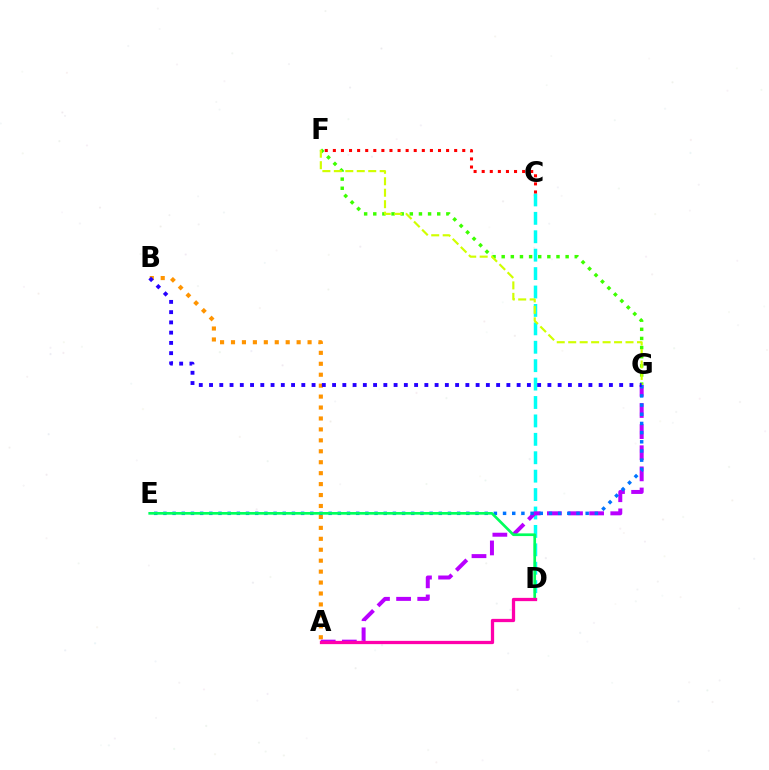{('F', 'G'): [{'color': '#3dff00', 'line_style': 'dotted', 'thickness': 2.48}, {'color': '#d1ff00', 'line_style': 'dashed', 'thickness': 1.56}], ('A', 'B'): [{'color': '#ff9400', 'line_style': 'dotted', 'thickness': 2.97}], ('C', 'D'): [{'color': '#00fff6', 'line_style': 'dashed', 'thickness': 2.5}], ('A', 'G'): [{'color': '#b900ff', 'line_style': 'dashed', 'thickness': 2.87}], ('C', 'F'): [{'color': '#ff0000', 'line_style': 'dotted', 'thickness': 2.2}], ('E', 'G'): [{'color': '#0074ff', 'line_style': 'dotted', 'thickness': 2.49}], ('D', 'E'): [{'color': '#00ff5c', 'line_style': 'solid', 'thickness': 1.94}], ('A', 'D'): [{'color': '#ff00ac', 'line_style': 'solid', 'thickness': 2.35}], ('B', 'G'): [{'color': '#2500ff', 'line_style': 'dotted', 'thickness': 2.79}]}